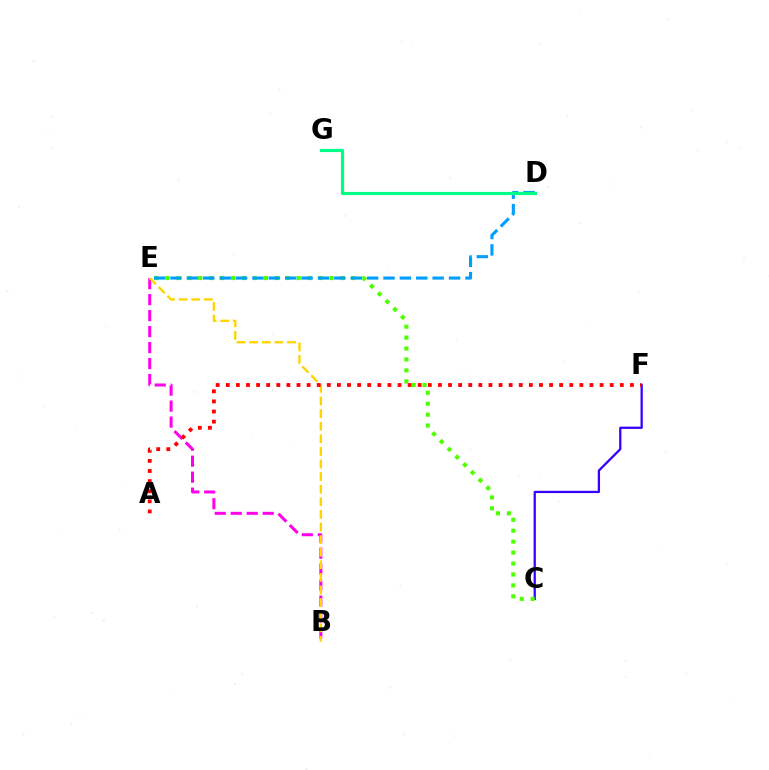{('C', 'F'): [{'color': '#3700ff', 'line_style': 'solid', 'thickness': 1.64}], ('C', 'E'): [{'color': '#4fff00', 'line_style': 'dotted', 'thickness': 2.97}], ('D', 'E'): [{'color': '#009eff', 'line_style': 'dashed', 'thickness': 2.23}], ('B', 'E'): [{'color': '#ff00ed', 'line_style': 'dashed', 'thickness': 2.17}, {'color': '#ffd500', 'line_style': 'dashed', 'thickness': 1.71}], ('D', 'G'): [{'color': '#00ff86', 'line_style': 'solid', 'thickness': 2.3}], ('A', 'F'): [{'color': '#ff0000', 'line_style': 'dotted', 'thickness': 2.74}]}